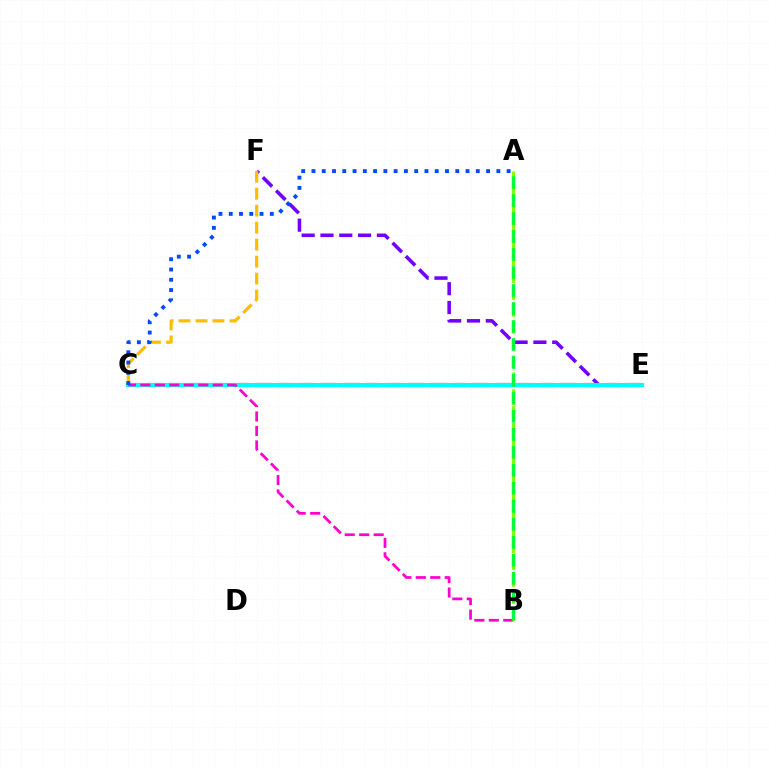{('E', 'F'): [{'color': '#7200ff', 'line_style': 'dashed', 'thickness': 2.56}], ('C', 'E'): [{'color': '#ff0000', 'line_style': 'dashed', 'thickness': 2.97}, {'color': '#00fff6', 'line_style': 'solid', 'thickness': 2.99}], ('B', 'C'): [{'color': '#ff00cf', 'line_style': 'dashed', 'thickness': 1.97}], ('A', 'B'): [{'color': '#84ff00', 'line_style': 'dashed', 'thickness': 2.29}, {'color': '#00ff39', 'line_style': 'dashed', 'thickness': 2.44}], ('C', 'F'): [{'color': '#ffbd00', 'line_style': 'dashed', 'thickness': 2.31}], ('A', 'C'): [{'color': '#004bff', 'line_style': 'dotted', 'thickness': 2.79}]}